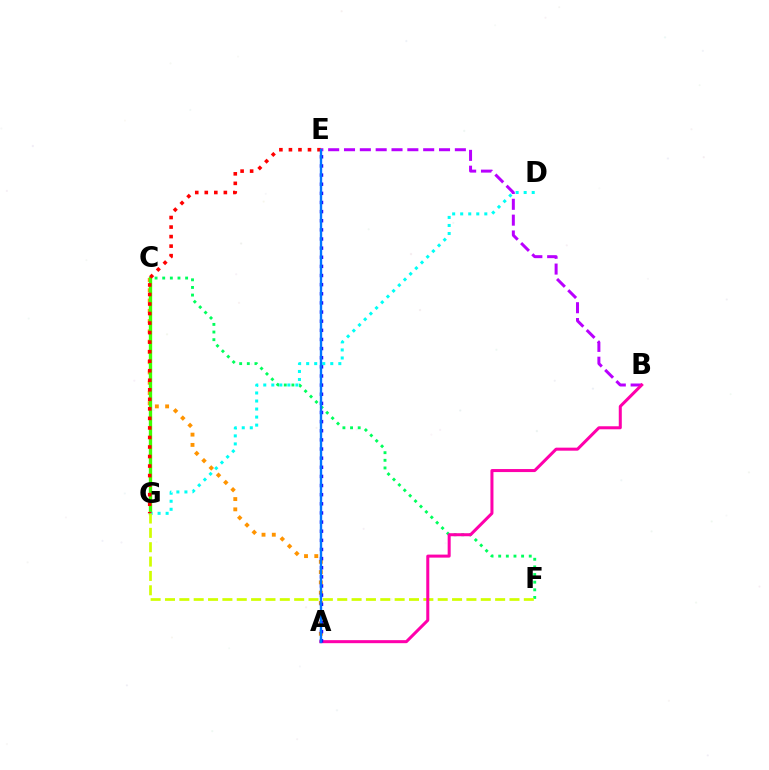{('A', 'C'): [{'color': '#ff9400', 'line_style': 'dotted', 'thickness': 2.79}], ('C', 'G'): [{'color': '#3dff00', 'line_style': 'solid', 'thickness': 2.4}], ('D', 'G'): [{'color': '#00fff6', 'line_style': 'dotted', 'thickness': 2.18}], ('C', 'F'): [{'color': '#00ff5c', 'line_style': 'dotted', 'thickness': 2.07}], ('E', 'G'): [{'color': '#ff0000', 'line_style': 'dotted', 'thickness': 2.59}], ('F', 'G'): [{'color': '#d1ff00', 'line_style': 'dashed', 'thickness': 1.95}], ('B', 'E'): [{'color': '#b900ff', 'line_style': 'dashed', 'thickness': 2.15}], ('A', 'B'): [{'color': '#ff00ac', 'line_style': 'solid', 'thickness': 2.18}], ('A', 'E'): [{'color': '#2500ff', 'line_style': 'dotted', 'thickness': 2.48}, {'color': '#0074ff', 'line_style': 'solid', 'thickness': 1.71}]}